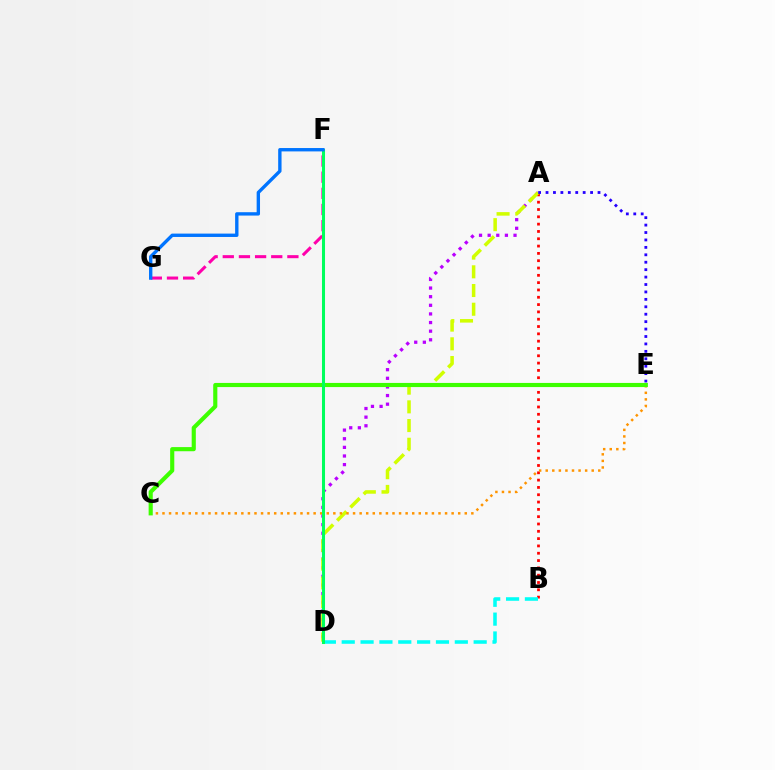{('A', 'D'): [{'color': '#b900ff', 'line_style': 'dotted', 'thickness': 2.34}, {'color': '#d1ff00', 'line_style': 'dashed', 'thickness': 2.54}], ('A', 'B'): [{'color': '#ff0000', 'line_style': 'dotted', 'thickness': 1.99}], ('F', 'G'): [{'color': '#ff00ac', 'line_style': 'dashed', 'thickness': 2.19}, {'color': '#0074ff', 'line_style': 'solid', 'thickness': 2.42}], ('C', 'E'): [{'color': '#ff9400', 'line_style': 'dotted', 'thickness': 1.79}, {'color': '#3dff00', 'line_style': 'solid', 'thickness': 2.97}], ('B', 'D'): [{'color': '#00fff6', 'line_style': 'dashed', 'thickness': 2.56}], ('A', 'E'): [{'color': '#2500ff', 'line_style': 'dotted', 'thickness': 2.02}], ('D', 'F'): [{'color': '#00ff5c', 'line_style': 'solid', 'thickness': 2.19}]}